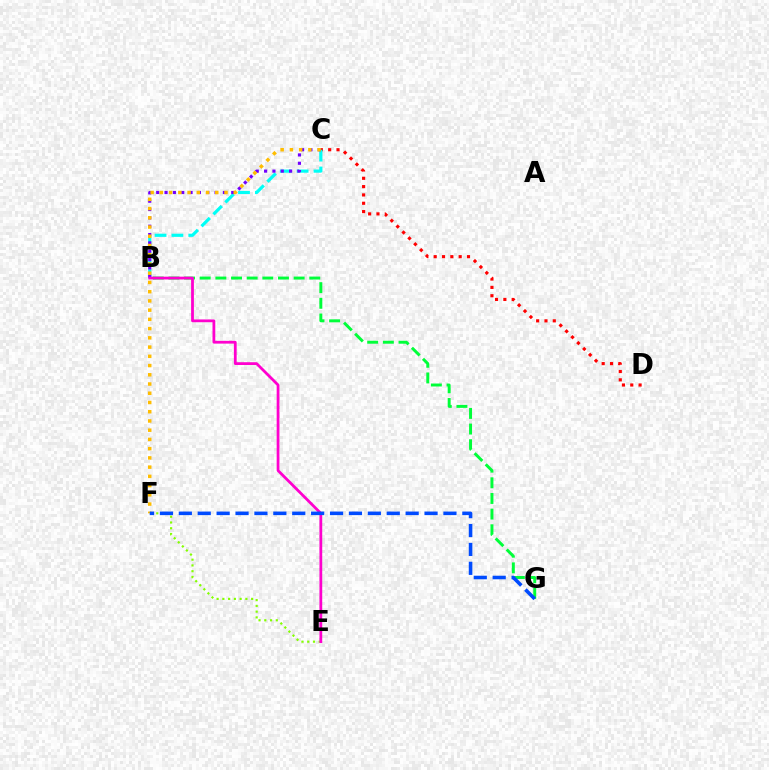{('E', 'F'): [{'color': '#84ff00', 'line_style': 'dotted', 'thickness': 1.56}], ('C', 'D'): [{'color': '#ff0000', 'line_style': 'dotted', 'thickness': 2.26}], ('B', 'C'): [{'color': '#00fff6', 'line_style': 'dashed', 'thickness': 2.29}, {'color': '#7200ff', 'line_style': 'dotted', 'thickness': 2.27}], ('B', 'G'): [{'color': '#00ff39', 'line_style': 'dashed', 'thickness': 2.13}], ('C', 'F'): [{'color': '#ffbd00', 'line_style': 'dotted', 'thickness': 2.51}], ('B', 'E'): [{'color': '#ff00cf', 'line_style': 'solid', 'thickness': 2.0}], ('F', 'G'): [{'color': '#004bff', 'line_style': 'dashed', 'thickness': 2.57}]}